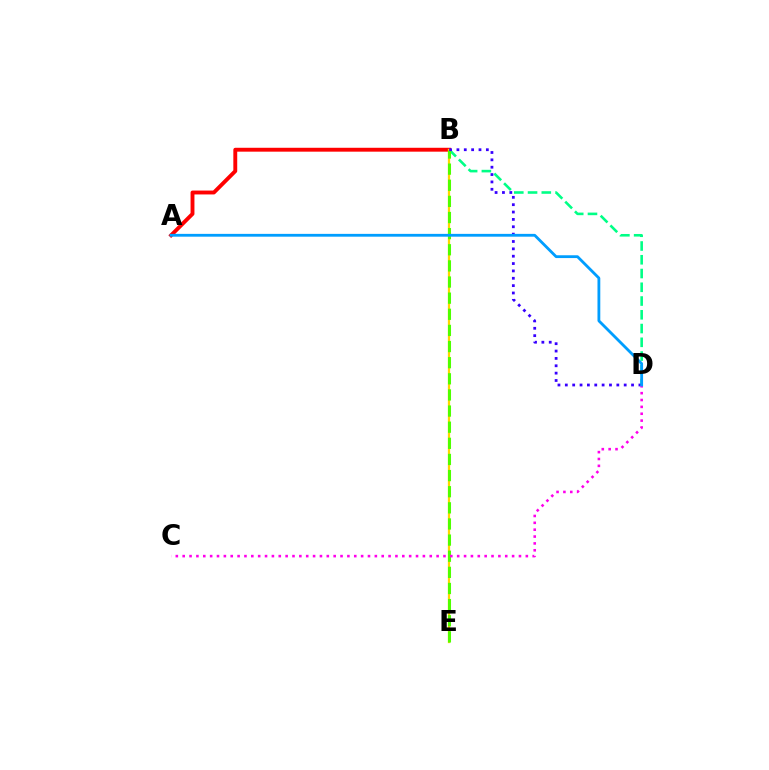{('A', 'B'): [{'color': '#ff0000', 'line_style': 'solid', 'thickness': 2.8}], ('B', 'D'): [{'color': '#00ff86', 'line_style': 'dashed', 'thickness': 1.87}, {'color': '#3700ff', 'line_style': 'dotted', 'thickness': 2.0}], ('B', 'E'): [{'color': '#ffd500', 'line_style': 'solid', 'thickness': 1.63}, {'color': '#4fff00', 'line_style': 'dashed', 'thickness': 2.19}], ('C', 'D'): [{'color': '#ff00ed', 'line_style': 'dotted', 'thickness': 1.86}], ('A', 'D'): [{'color': '#009eff', 'line_style': 'solid', 'thickness': 2.02}]}